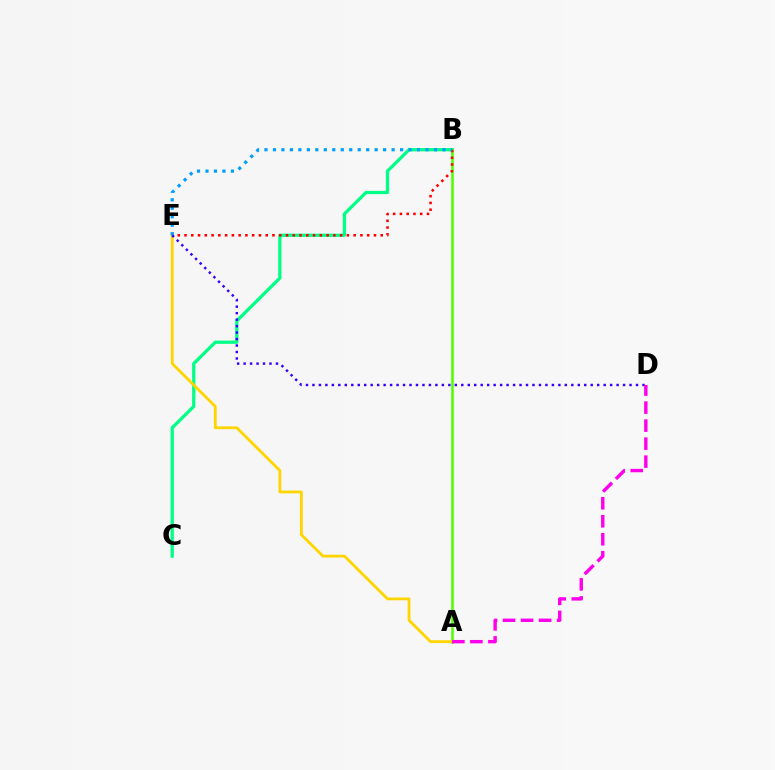{('B', 'C'): [{'color': '#00ff86', 'line_style': 'solid', 'thickness': 2.34}], ('A', 'B'): [{'color': '#4fff00', 'line_style': 'solid', 'thickness': 1.84}], ('B', 'E'): [{'color': '#ff0000', 'line_style': 'dotted', 'thickness': 1.84}, {'color': '#009eff', 'line_style': 'dotted', 'thickness': 2.3}], ('A', 'E'): [{'color': '#ffd500', 'line_style': 'solid', 'thickness': 2.03}], ('D', 'E'): [{'color': '#3700ff', 'line_style': 'dotted', 'thickness': 1.76}], ('A', 'D'): [{'color': '#ff00ed', 'line_style': 'dashed', 'thickness': 2.45}]}